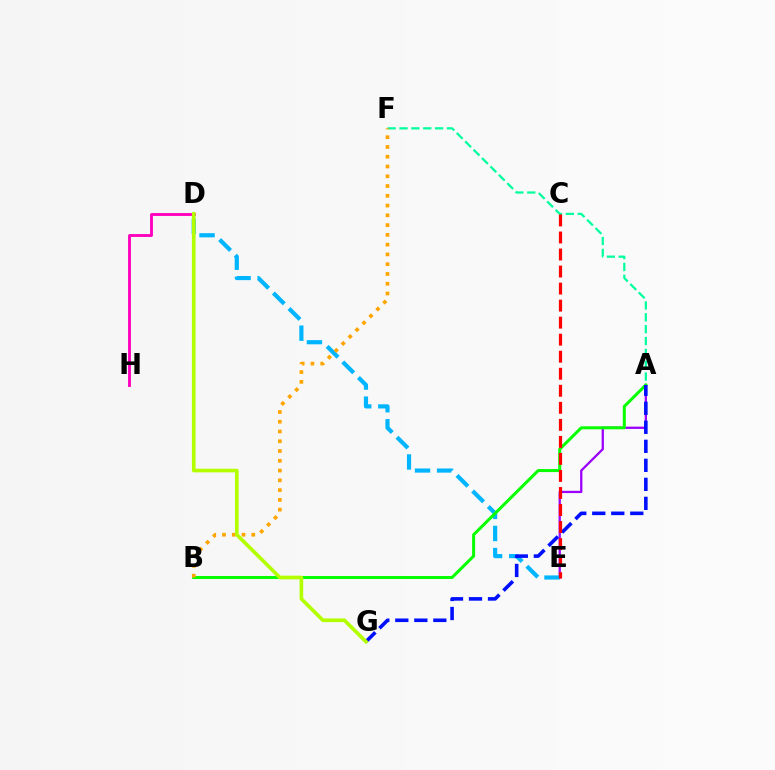{('A', 'E'): [{'color': '#9b00ff', 'line_style': 'solid', 'thickness': 1.64}], ('D', 'H'): [{'color': '#ff00bd', 'line_style': 'solid', 'thickness': 2.07}], ('D', 'E'): [{'color': '#00b5ff', 'line_style': 'dashed', 'thickness': 3.0}], ('A', 'F'): [{'color': '#00ff9d', 'line_style': 'dashed', 'thickness': 1.61}], ('A', 'B'): [{'color': '#08ff00', 'line_style': 'solid', 'thickness': 2.17}], ('B', 'F'): [{'color': '#ffa500', 'line_style': 'dotted', 'thickness': 2.65}], ('A', 'G'): [{'color': '#0010ff', 'line_style': 'dashed', 'thickness': 2.58}], ('D', 'G'): [{'color': '#b3ff00', 'line_style': 'solid', 'thickness': 2.64}], ('C', 'E'): [{'color': '#ff0000', 'line_style': 'dashed', 'thickness': 2.31}]}